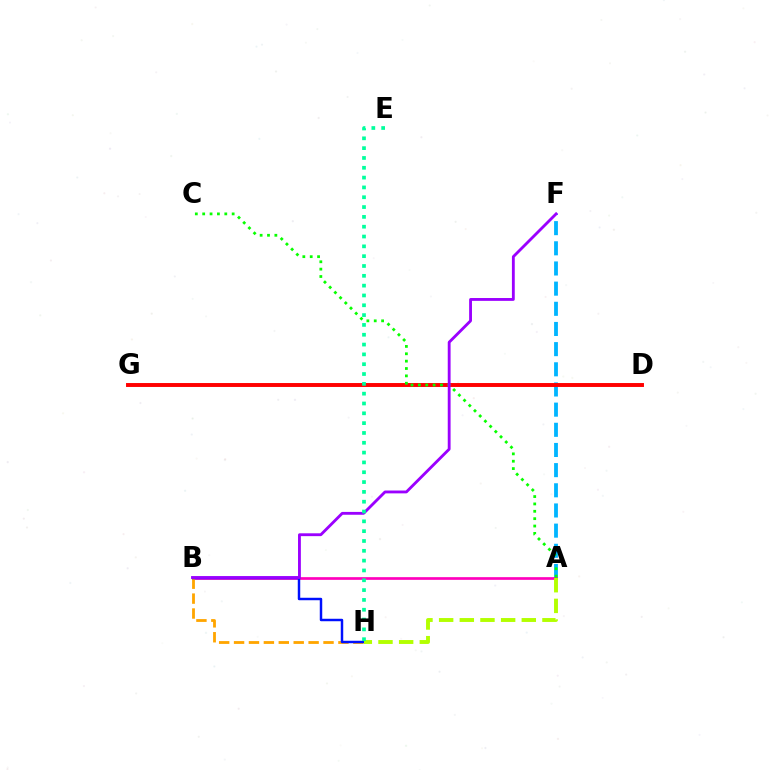{('A', 'F'): [{'color': '#00b5ff', 'line_style': 'dashed', 'thickness': 2.74}], ('A', 'B'): [{'color': '#ff00bd', 'line_style': 'solid', 'thickness': 1.94}], ('B', 'H'): [{'color': '#ffa500', 'line_style': 'dashed', 'thickness': 2.03}, {'color': '#0010ff', 'line_style': 'solid', 'thickness': 1.77}], ('D', 'G'): [{'color': '#ff0000', 'line_style': 'solid', 'thickness': 2.82}], ('A', 'H'): [{'color': '#b3ff00', 'line_style': 'dashed', 'thickness': 2.81}], ('A', 'C'): [{'color': '#08ff00', 'line_style': 'dotted', 'thickness': 2.0}], ('B', 'F'): [{'color': '#9b00ff', 'line_style': 'solid', 'thickness': 2.05}], ('E', 'H'): [{'color': '#00ff9d', 'line_style': 'dotted', 'thickness': 2.67}]}